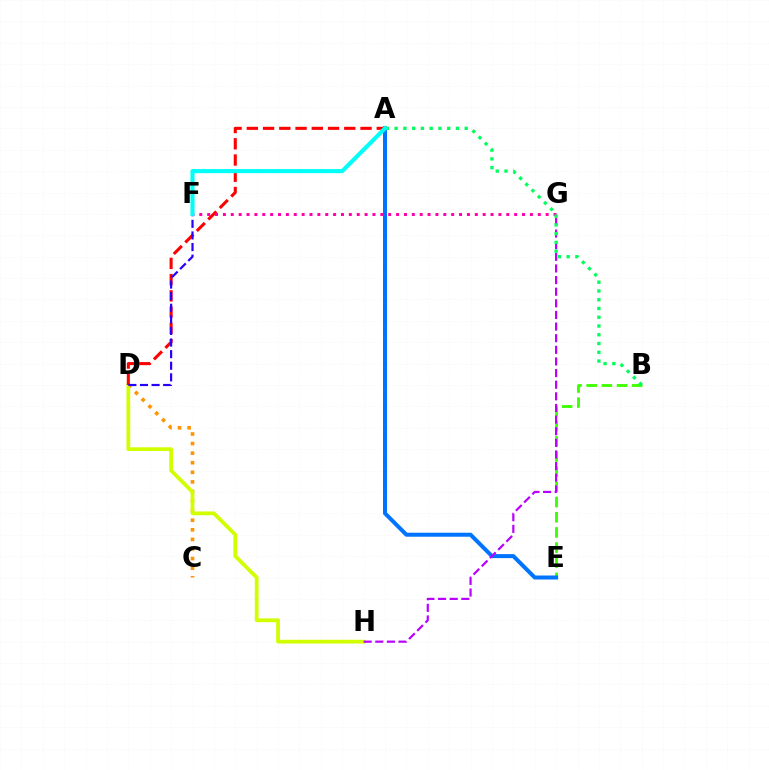{('B', 'E'): [{'color': '#3dff00', 'line_style': 'dashed', 'thickness': 2.06}], ('C', 'D'): [{'color': '#ff9400', 'line_style': 'dotted', 'thickness': 2.6}], ('D', 'H'): [{'color': '#d1ff00', 'line_style': 'solid', 'thickness': 2.71}], ('A', 'E'): [{'color': '#0074ff', 'line_style': 'solid', 'thickness': 2.88}], ('A', 'D'): [{'color': '#ff0000', 'line_style': 'dashed', 'thickness': 2.21}], ('G', 'H'): [{'color': '#b900ff', 'line_style': 'dashed', 'thickness': 1.58}], ('D', 'F'): [{'color': '#2500ff', 'line_style': 'dashed', 'thickness': 1.58}], ('F', 'G'): [{'color': '#ff00ac', 'line_style': 'dotted', 'thickness': 2.14}], ('A', 'B'): [{'color': '#00ff5c', 'line_style': 'dotted', 'thickness': 2.38}], ('A', 'F'): [{'color': '#00fff6', 'line_style': 'solid', 'thickness': 2.96}]}